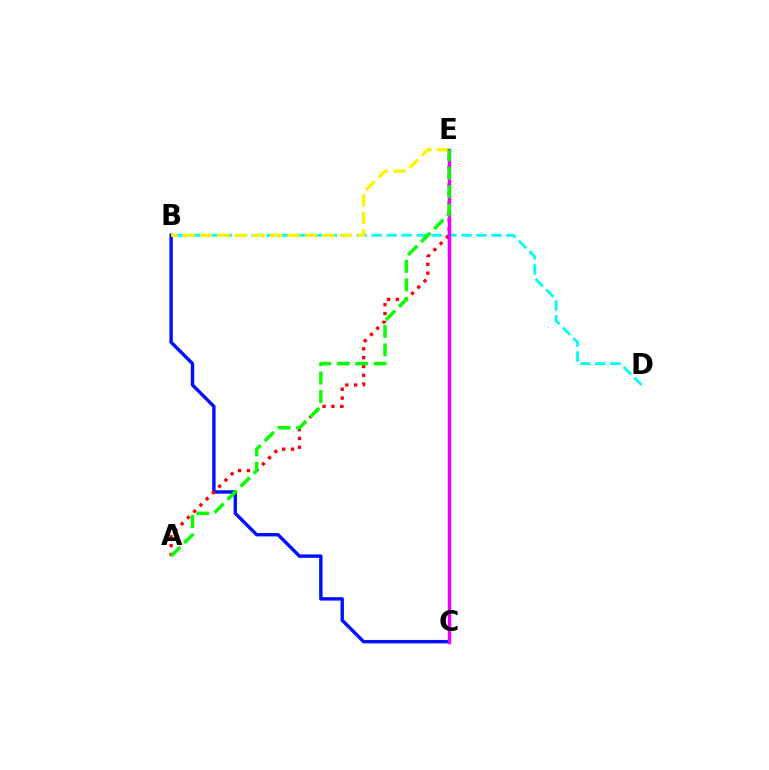{('B', 'C'): [{'color': '#0010ff', 'line_style': 'solid', 'thickness': 2.46}], ('B', 'D'): [{'color': '#00fff6', 'line_style': 'dashed', 'thickness': 2.03}], ('A', 'E'): [{'color': '#ff0000', 'line_style': 'dotted', 'thickness': 2.4}, {'color': '#08ff00', 'line_style': 'dashed', 'thickness': 2.51}], ('B', 'E'): [{'color': '#fcf500', 'line_style': 'dashed', 'thickness': 2.38}], ('C', 'E'): [{'color': '#ee00ff', 'line_style': 'solid', 'thickness': 2.46}]}